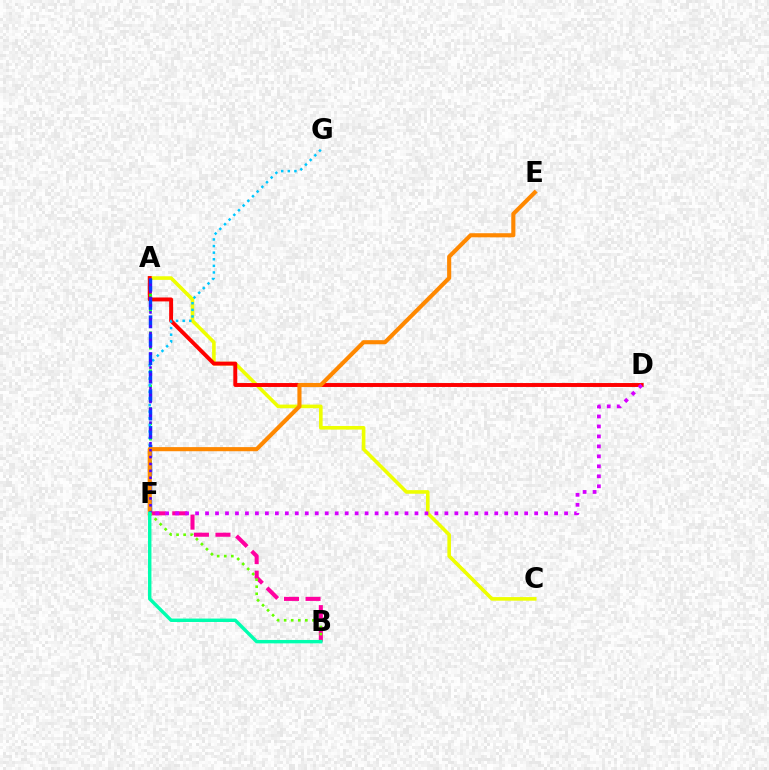{('A', 'C'): [{'color': '#eeff00', 'line_style': 'solid', 'thickness': 2.59}], ('A', 'D'): [{'color': '#ff0000', 'line_style': 'solid', 'thickness': 2.82}], ('A', 'F'): [{'color': '#00ff27', 'line_style': 'dotted', 'thickness': 2.06}, {'color': '#003fff', 'line_style': 'dashed', 'thickness': 2.51}, {'color': '#4f00ff', 'line_style': 'dotted', 'thickness': 1.87}], ('F', 'G'): [{'color': '#00c7ff', 'line_style': 'dotted', 'thickness': 1.79}], ('B', 'F'): [{'color': '#ff00a0', 'line_style': 'dashed', 'thickness': 2.92}, {'color': '#66ff00', 'line_style': 'dotted', 'thickness': 1.92}, {'color': '#00ffaf', 'line_style': 'solid', 'thickness': 2.46}], ('E', 'F'): [{'color': '#ff8800', 'line_style': 'solid', 'thickness': 2.96}], ('D', 'F'): [{'color': '#d600ff', 'line_style': 'dotted', 'thickness': 2.71}]}